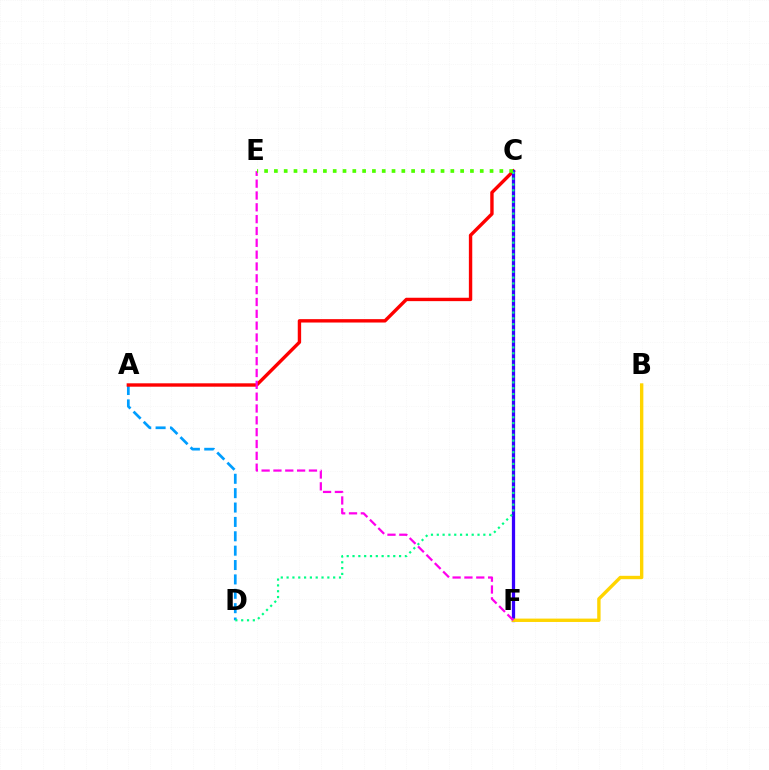{('A', 'D'): [{'color': '#009eff', 'line_style': 'dashed', 'thickness': 1.95}], ('A', 'C'): [{'color': '#ff0000', 'line_style': 'solid', 'thickness': 2.44}], ('C', 'F'): [{'color': '#3700ff', 'line_style': 'solid', 'thickness': 2.35}], ('B', 'F'): [{'color': '#ffd500', 'line_style': 'solid', 'thickness': 2.43}], ('C', 'D'): [{'color': '#00ff86', 'line_style': 'dotted', 'thickness': 1.58}], ('E', 'F'): [{'color': '#ff00ed', 'line_style': 'dashed', 'thickness': 1.61}], ('C', 'E'): [{'color': '#4fff00', 'line_style': 'dotted', 'thickness': 2.66}]}